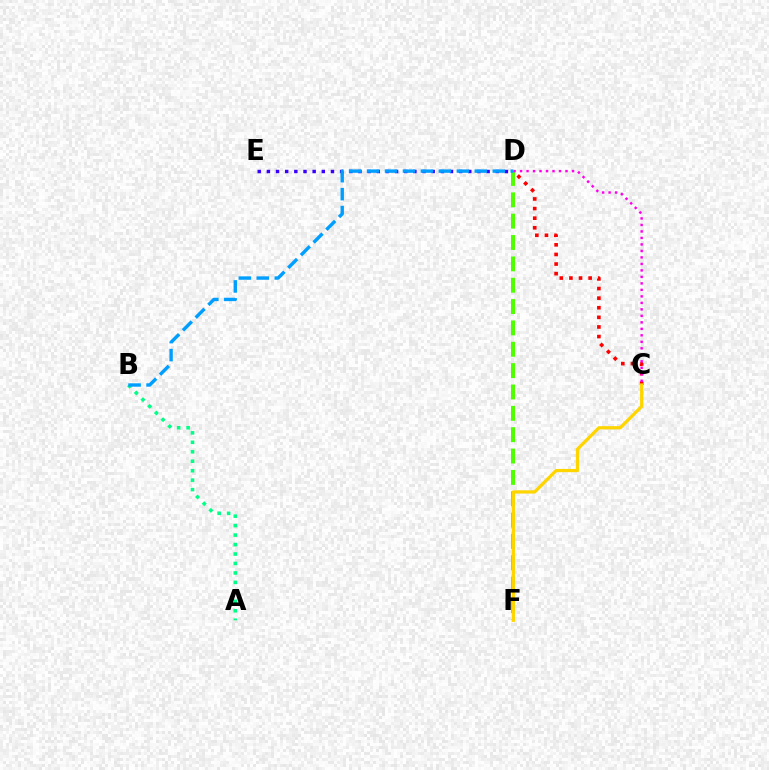{('D', 'E'): [{'color': '#3700ff', 'line_style': 'dotted', 'thickness': 2.49}], ('A', 'B'): [{'color': '#00ff86', 'line_style': 'dotted', 'thickness': 2.57}], ('D', 'F'): [{'color': '#4fff00', 'line_style': 'dashed', 'thickness': 2.9}], ('C', 'D'): [{'color': '#ff0000', 'line_style': 'dotted', 'thickness': 2.61}, {'color': '#ff00ed', 'line_style': 'dotted', 'thickness': 1.76}], ('C', 'F'): [{'color': '#ffd500', 'line_style': 'solid', 'thickness': 2.33}], ('B', 'D'): [{'color': '#009eff', 'line_style': 'dashed', 'thickness': 2.44}]}